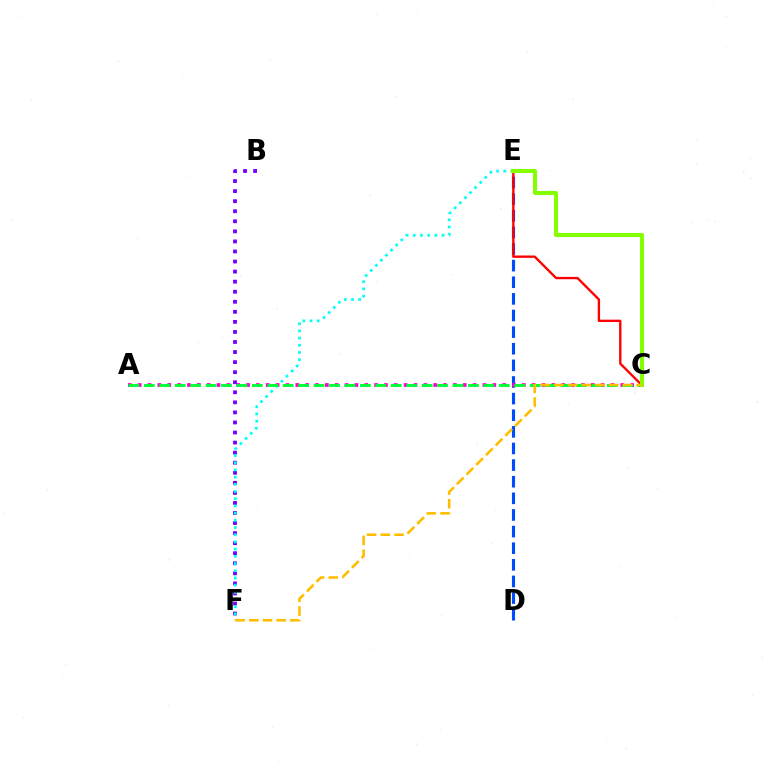{('D', 'E'): [{'color': '#004bff', 'line_style': 'dashed', 'thickness': 2.26}], ('C', 'E'): [{'color': '#ff0000', 'line_style': 'solid', 'thickness': 1.69}, {'color': '#84ff00', 'line_style': 'solid', 'thickness': 2.91}], ('A', 'C'): [{'color': '#ff00cf', 'line_style': 'dotted', 'thickness': 2.68}, {'color': '#00ff39', 'line_style': 'dashed', 'thickness': 2.1}], ('B', 'F'): [{'color': '#7200ff', 'line_style': 'dotted', 'thickness': 2.73}], ('E', 'F'): [{'color': '#00fff6', 'line_style': 'dotted', 'thickness': 1.96}], ('C', 'F'): [{'color': '#ffbd00', 'line_style': 'dashed', 'thickness': 1.86}]}